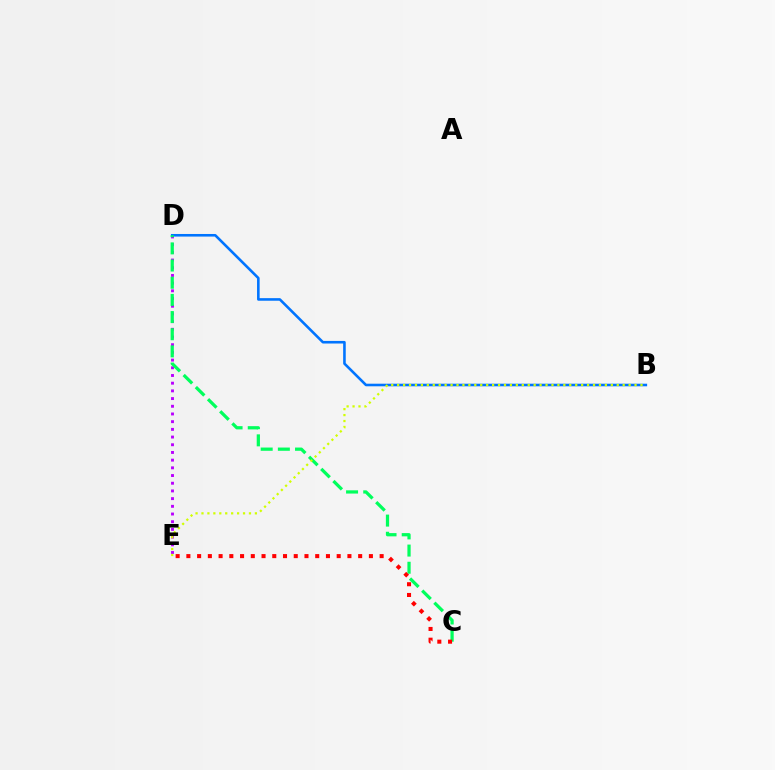{('D', 'E'): [{'color': '#b900ff', 'line_style': 'dotted', 'thickness': 2.09}], ('B', 'D'): [{'color': '#0074ff', 'line_style': 'solid', 'thickness': 1.87}], ('C', 'D'): [{'color': '#00ff5c', 'line_style': 'dashed', 'thickness': 2.33}], ('B', 'E'): [{'color': '#d1ff00', 'line_style': 'dotted', 'thickness': 1.61}], ('C', 'E'): [{'color': '#ff0000', 'line_style': 'dotted', 'thickness': 2.92}]}